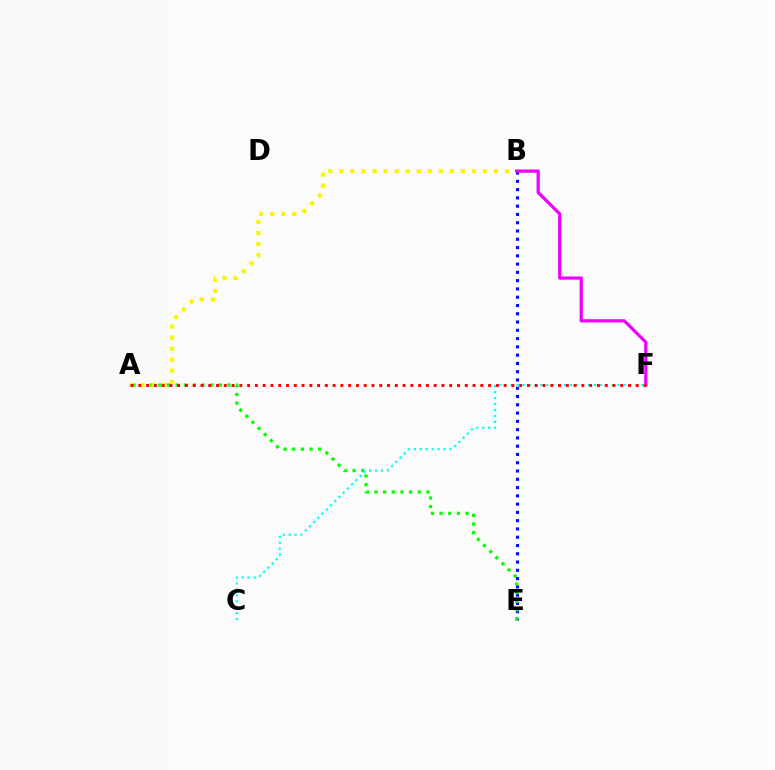{('B', 'E'): [{'color': '#0010ff', 'line_style': 'dotted', 'thickness': 2.25}], ('A', 'E'): [{'color': '#08ff00', 'line_style': 'dotted', 'thickness': 2.35}], ('A', 'B'): [{'color': '#fcf500', 'line_style': 'dotted', 'thickness': 3.0}], ('C', 'F'): [{'color': '#00fff6', 'line_style': 'dotted', 'thickness': 1.61}], ('B', 'F'): [{'color': '#ee00ff', 'line_style': 'solid', 'thickness': 2.32}], ('A', 'F'): [{'color': '#ff0000', 'line_style': 'dotted', 'thickness': 2.11}]}